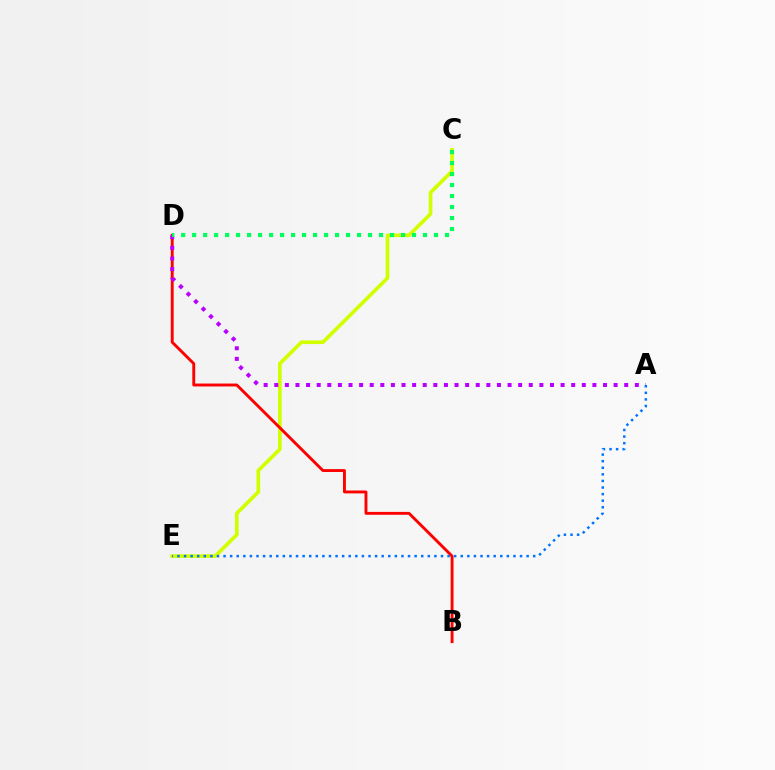{('C', 'E'): [{'color': '#d1ff00', 'line_style': 'solid', 'thickness': 2.65}], ('B', 'D'): [{'color': '#ff0000', 'line_style': 'solid', 'thickness': 2.08}], ('A', 'D'): [{'color': '#b900ff', 'line_style': 'dotted', 'thickness': 2.88}], ('C', 'D'): [{'color': '#00ff5c', 'line_style': 'dotted', 'thickness': 2.99}], ('A', 'E'): [{'color': '#0074ff', 'line_style': 'dotted', 'thickness': 1.79}]}